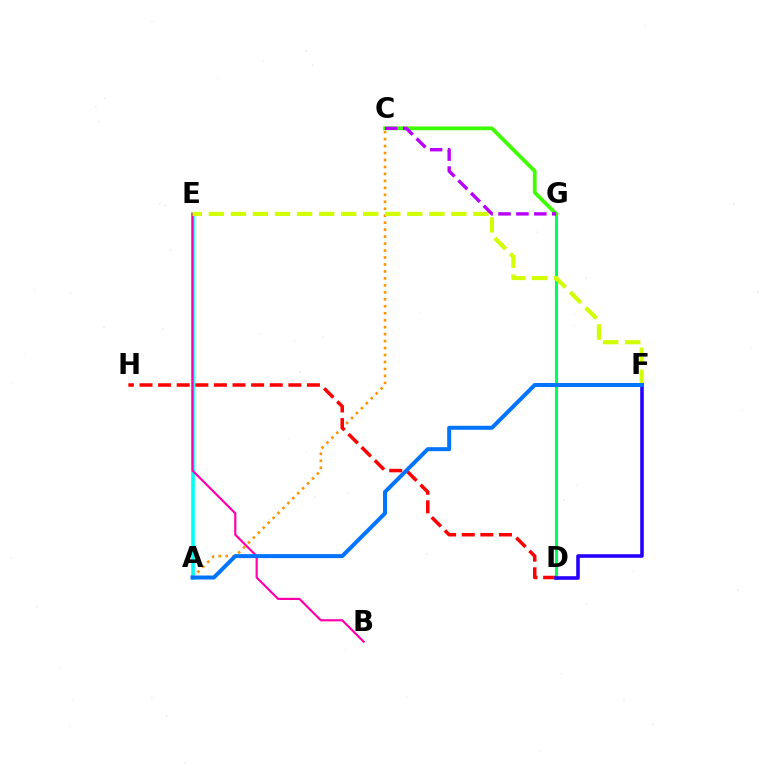{('D', 'G'): [{'color': '#00ff5c', 'line_style': 'solid', 'thickness': 2.24}], ('A', 'E'): [{'color': '#00fff6', 'line_style': 'solid', 'thickness': 2.61}], ('A', 'C'): [{'color': '#ff9400', 'line_style': 'dotted', 'thickness': 1.89}], ('B', 'E'): [{'color': '#ff00ac', 'line_style': 'solid', 'thickness': 1.57}], ('E', 'F'): [{'color': '#d1ff00', 'line_style': 'dashed', 'thickness': 2.99}], ('C', 'G'): [{'color': '#3dff00', 'line_style': 'solid', 'thickness': 2.7}, {'color': '#b900ff', 'line_style': 'dashed', 'thickness': 2.43}], ('D', 'H'): [{'color': '#ff0000', 'line_style': 'dashed', 'thickness': 2.53}], ('D', 'F'): [{'color': '#2500ff', 'line_style': 'solid', 'thickness': 2.58}], ('A', 'F'): [{'color': '#0074ff', 'line_style': 'solid', 'thickness': 2.87}]}